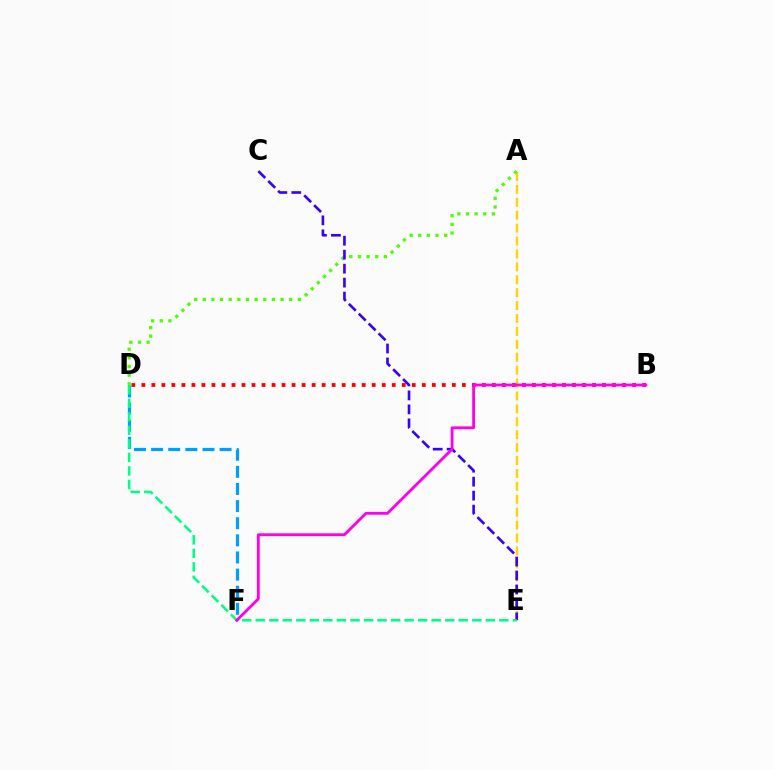{('B', 'D'): [{'color': '#ff0000', 'line_style': 'dotted', 'thickness': 2.72}], ('A', 'E'): [{'color': '#ffd500', 'line_style': 'dashed', 'thickness': 1.75}], ('A', 'D'): [{'color': '#4fff00', 'line_style': 'dotted', 'thickness': 2.35}], ('C', 'E'): [{'color': '#3700ff', 'line_style': 'dashed', 'thickness': 1.9}], ('D', 'F'): [{'color': '#009eff', 'line_style': 'dashed', 'thickness': 2.33}], ('D', 'E'): [{'color': '#00ff86', 'line_style': 'dashed', 'thickness': 1.84}], ('B', 'F'): [{'color': '#ff00ed', 'line_style': 'solid', 'thickness': 2.03}]}